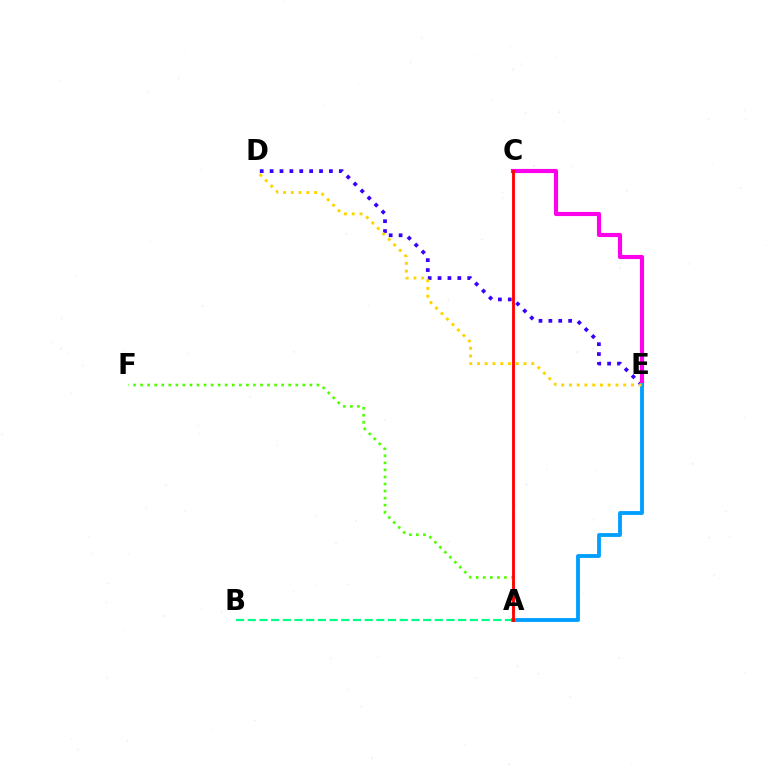{('A', 'B'): [{'color': '#00ff86', 'line_style': 'dashed', 'thickness': 1.59}], ('D', 'E'): [{'color': '#3700ff', 'line_style': 'dotted', 'thickness': 2.69}, {'color': '#ffd500', 'line_style': 'dotted', 'thickness': 2.11}], ('C', 'E'): [{'color': '#ff00ed', 'line_style': 'solid', 'thickness': 2.98}], ('A', 'E'): [{'color': '#009eff', 'line_style': 'solid', 'thickness': 2.76}], ('A', 'F'): [{'color': '#4fff00', 'line_style': 'dotted', 'thickness': 1.92}], ('A', 'C'): [{'color': '#ff0000', 'line_style': 'solid', 'thickness': 2.05}]}